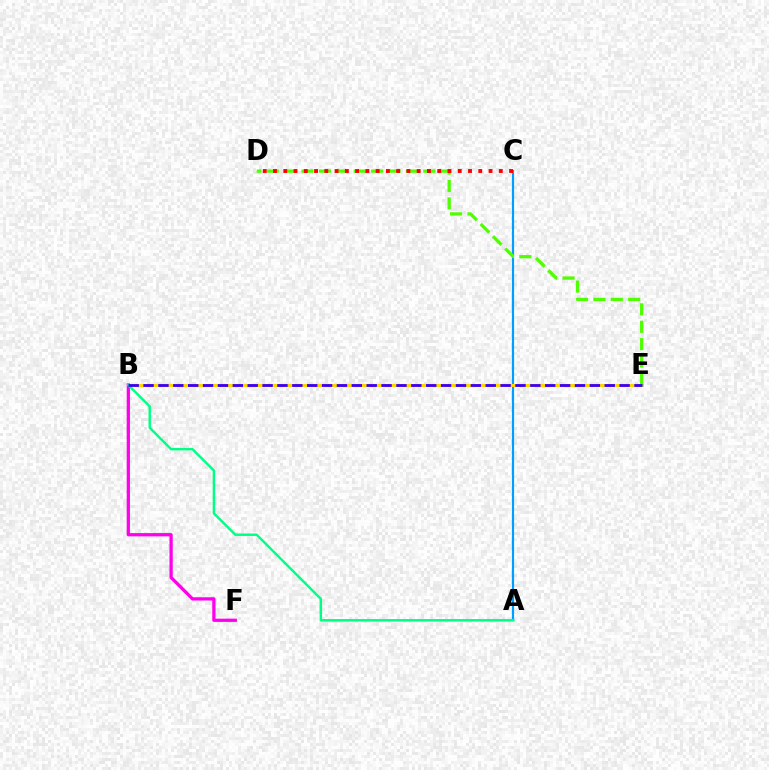{('A', 'C'): [{'color': '#009eff', 'line_style': 'solid', 'thickness': 1.57}], ('B', 'E'): [{'color': '#ffd500', 'line_style': 'solid', 'thickness': 2.2}, {'color': '#3700ff', 'line_style': 'dashed', 'thickness': 2.02}], ('B', 'F'): [{'color': '#ff00ed', 'line_style': 'solid', 'thickness': 2.35}], ('D', 'E'): [{'color': '#4fff00', 'line_style': 'dashed', 'thickness': 2.36}], ('C', 'D'): [{'color': '#ff0000', 'line_style': 'dotted', 'thickness': 2.79}], ('A', 'B'): [{'color': '#00ff86', 'line_style': 'solid', 'thickness': 1.76}]}